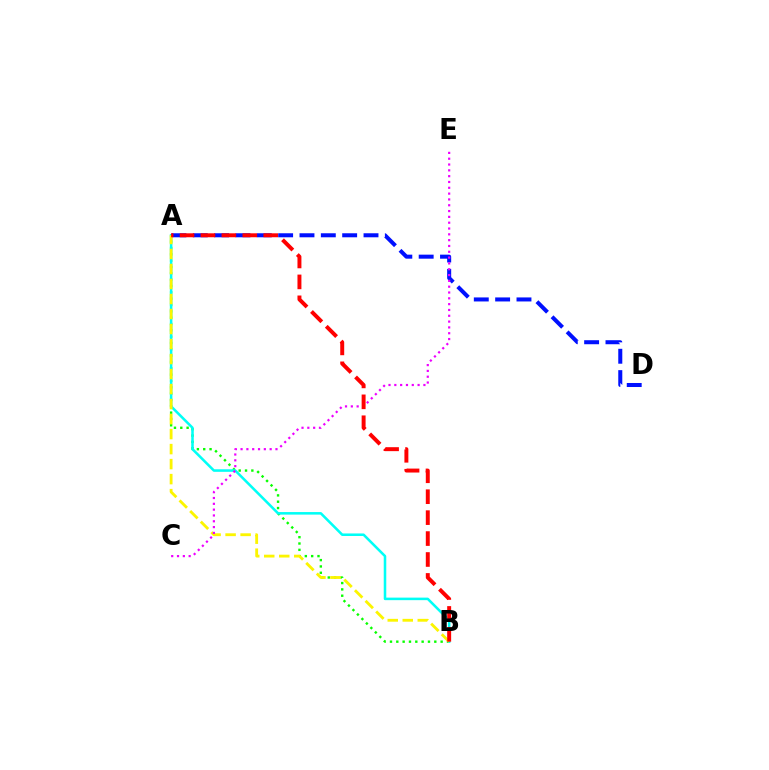{('A', 'B'): [{'color': '#08ff00', 'line_style': 'dotted', 'thickness': 1.72}, {'color': '#00fff6', 'line_style': 'solid', 'thickness': 1.83}, {'color': '#fcf500', 'line_style': 'dashed', 'thickness': 2.04}, {'color': '#ff0000', 'line_style': 'dashed', 'thickness': 2.84}], ('A', 'D'): [{'color': '#0010ff', 'line_style': 'dashed', 'thickness': 2.9}], ('C', 'E'): [{'color': '#ee00ff', 'line_style': 'dotted', 'thickness': 1.58}]}